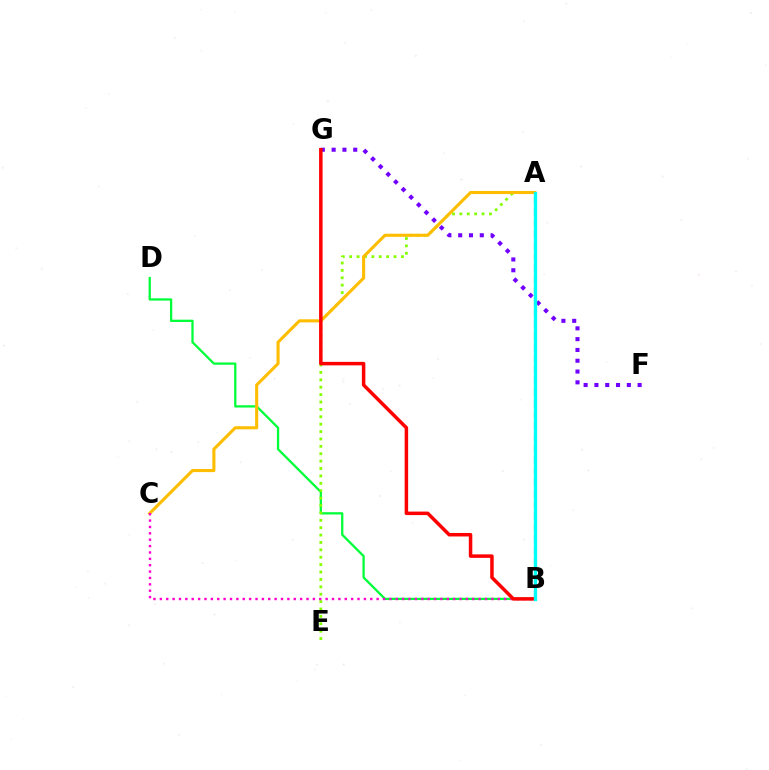{('B', 'D'): [{'color': '#00ff39', 'line_style': 'solid', 'thickness': 1.65}], ('F', 'G'): [{'color': '#7200ff', 'line_style': 'dotted', 'thickness': 2.93}], ('A', 'B'): [{'color': '#004bff', 'line_style': 'dashed', 'thickness': 1.53}, {'color': '#00fff6', 'line_style': 'solid', 'thickness': 2.37}], ('A', 'E'): [{'color': '#84ff00', 'line_style': 'dotted', 'thickness': 2.01}], ('A', 'C'): [{'color': '#ffbd00', 'line_style': 'solid', 'thickness': 2.22}], ('B', 'C'): [{'color': '#ff00cf', 'line_style': 'dotted', 'thickness': 1.73}], ('B', 'G'): [{'color': '#ff0000', 'line_style': 'solid', 'thickness': 2.52}]}